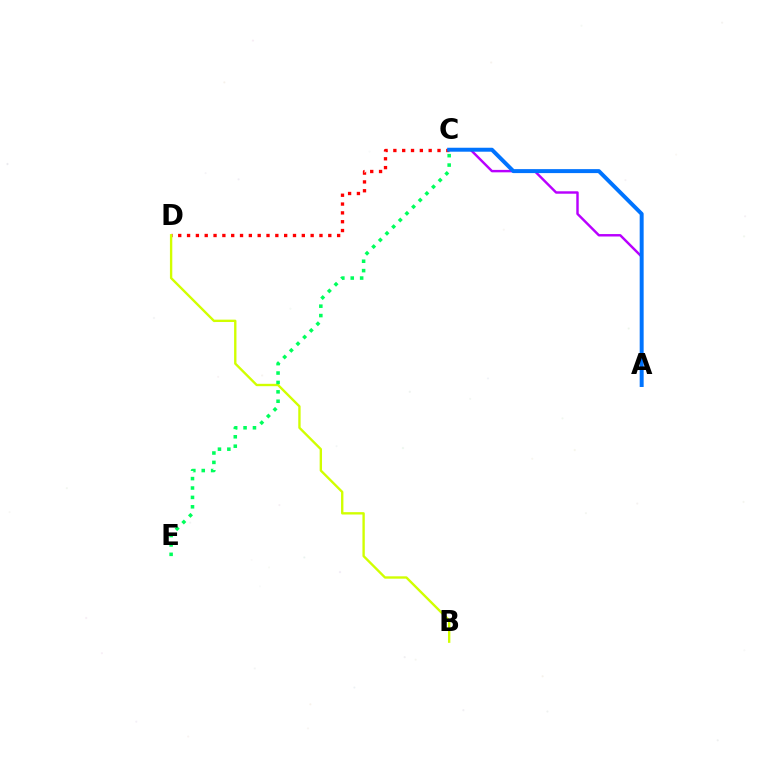{('A', 'C'): [{'color': '#b900ff', 'line_style': 'solid', 'thickness': 1.75}, {'color': '#0074ff', 'line_style': 'solid', 'thickness': 2.85}], ('C', 'D'): [{'color': '#ff0000', 'line_style': 'dotted', 'thickness': 2.4}], ('B', 'D'): [{'color': '#d1ff00', 'line_style': 'solid', 'thickness': 1.7}], ('C', 'E'): [{'color': '#00ff5c', 'line_style': 'dotted', 'thickness': 2.55}]}